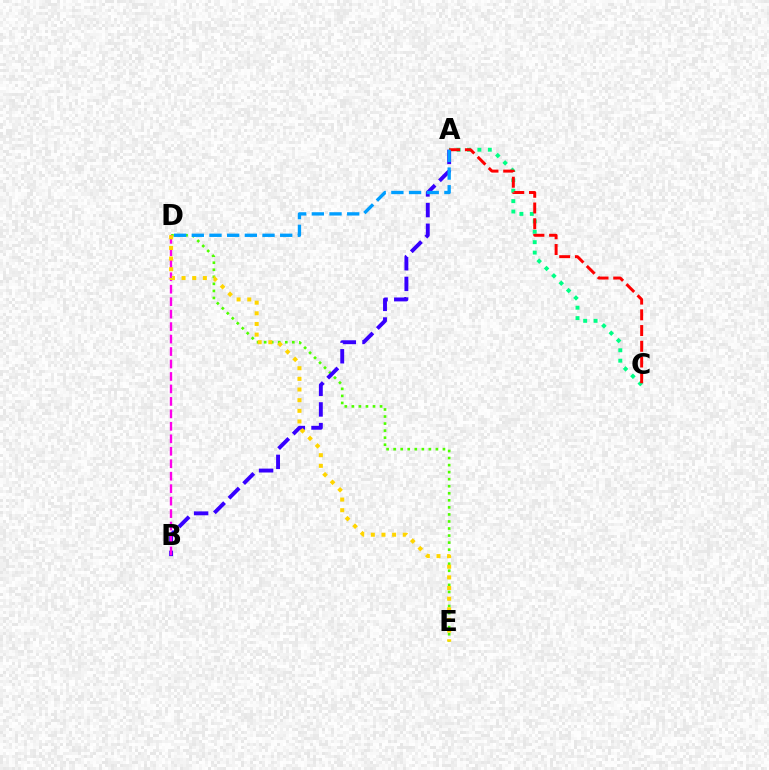{('D', 'E'): [{'color': '#4fff00', 'line_style': 'dotted', 'thickness': 1.91}, {'color': '#ffd500', 'line_style': 'dotted', 'thickness': 2.89}], ('A', 'B'): [{'color': '#3700ff', 'line_style': 'dashed', 'thickness': 2.81}], ('A', 'C'): [{'color': '#00ff86', 'line_style': 'dotted', 'thickness': 2.83}, {'color': '#ff0000', 'line_style': 'dashed', 'thickness': 2.14}], ('B', 'D'): [{'color': '#ff00ed', 'line_style': 'dashed', 'thickness': 1.69}], ('A', 'D'): [{'color': '#009eff', 'line_style': 'dashed', 'thickness': 2.4}]}